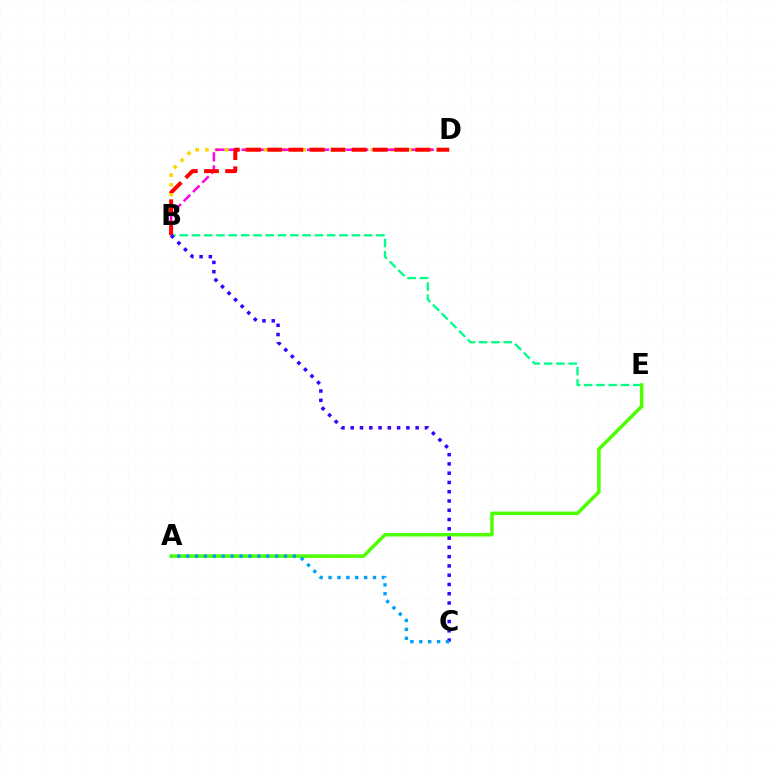{('B', 'D'): [{'color': '#ffd500', 'line_style': 'dotted', 'thickness': 2.64}, {'color': '#ff00ed', 'line_style': 'dashed', 'thickness': 1.78}, {'color': '#ff0000', 'line_style': 'dashed', 'thickness': 2.87}], ('B', 'E'): [{'color': '#00ff86', 'line_style': 'dashed', 'thickness': 1.67}], ('A', 'E'): [{'color': '#4fff00', 'line_style': 'solid', 'thickness': 2.53}], ('B', 'C'): [{'color': '#3700ff', 'line_style': 'dotted', 'thickness': 2.52}], ('A', 'C'): [{'color': '#009eff', 'line_style': 'dotted', 'thickness': 2.42}]}